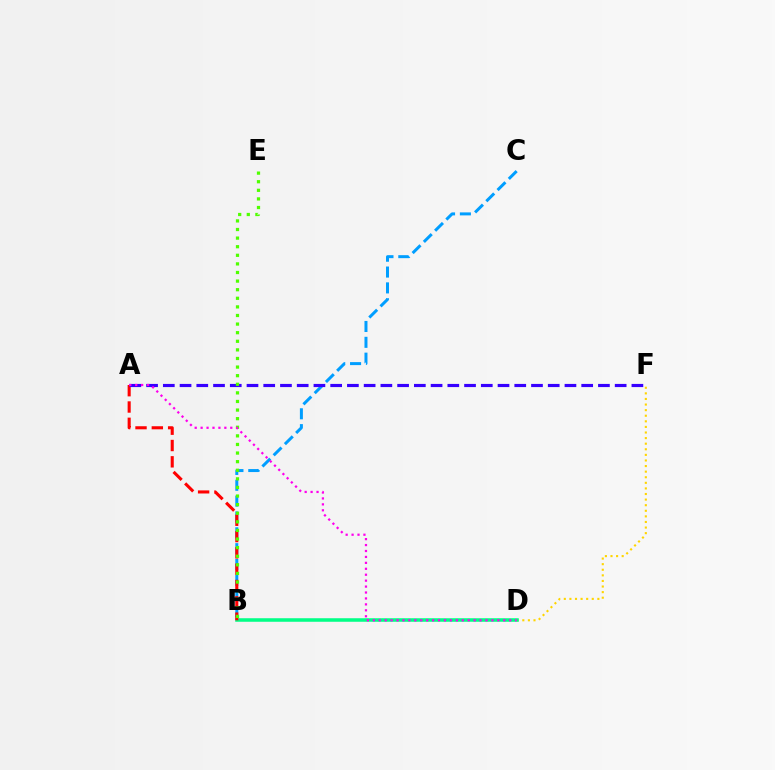{('D', 'F'): [{'color': '#ffd500', 'line_style': 'dotted', 'thickness': 1.52}], ('B', 'C'): [{'color': '#009eff', 'line_style': 'dashed', 'thickness': 2.15}], ('B', 'D'): [{'color': '#00ff86', 'line_style': 'solid', 'thickness': 2.55}], ('A', 'B'): [{'color': '#ff0000', 'line_style': 'dashed', 'thickness': 2.22}], ('A', 'F'): [{'color': '#3700ff', 'line_style': 'dashed', 'thickness': 2.27}], ('B', 'E'): [{'color': '#4fff00', 'line_style': 'dotted', 'thickness': 2.34}], ('A', 'D'): [{'color': '#ff00ed', 'line_style': 'dotted', 'thickness': 1.61}]}